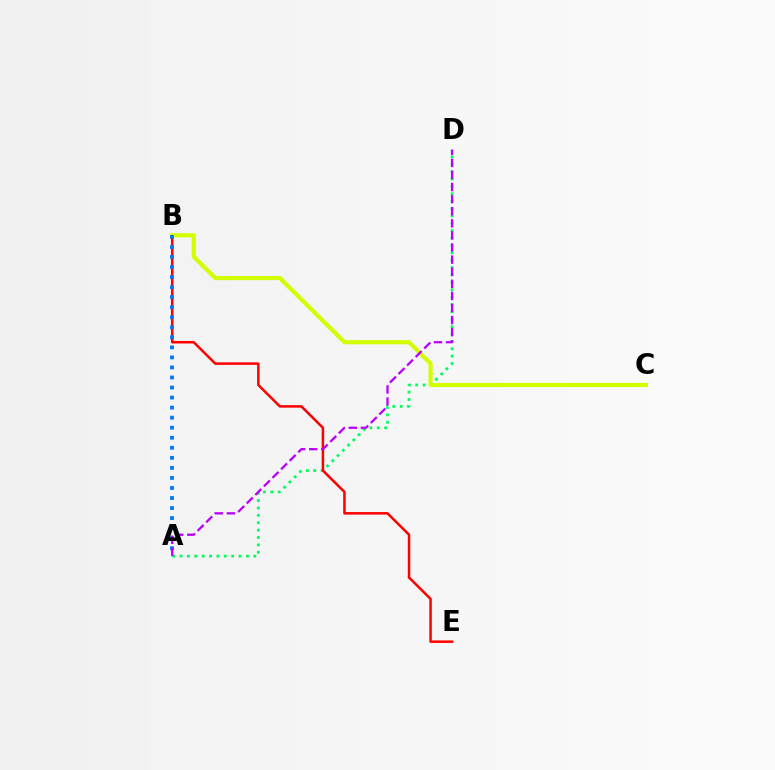{('A', 'D'): [{'color': '#00ff5c', 'line_style': 'dotted', 'thickness': 2.01}, {'color': '#b900ff', 'line_style': 'dashed', 'thickness': 1.64}], ('B', 'E'): [{'color': '#ff0000', 'line_style': 'solid', 'thickness': 1.81}], ('B', 'C'): [{'color': '#d1ff00', 'line_style': 'solid', 'thickness': 2.99}], ('A', 'B'): [{'color': '#0074ff', 'line_style': 'dotted', 'thickness': 2.73}]}